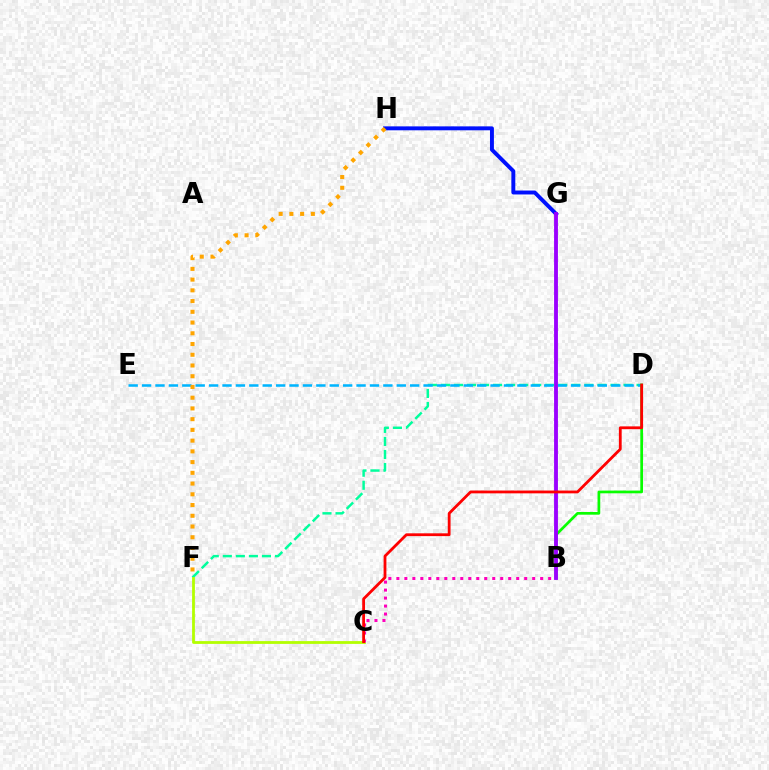{('G', 'H'): [{'color': '#0010ff', 'line_style': 'solid', 'thickness': 2.83}], ('D', 'F'): [{'color': '#00ff9d', 'line_style': 'dashed', 'thickness': 1.77}], ('D', 'E'): [{'color': '#00b5ff', 'line_style': 'dashed', 'thickness': 1.82}], ('C', 'F'): [{'color': '#b3ff00', 'line_style': 'solid', 'thickness': 2.01}], ('B', 'D'): [{'color': '#08ff00', 'line_style': 'solid', 'thickness': 1.95}], ('B', 'C'): [{'color': '#ff00bd', 'line_style': 'dotted', 'thickness': 2.17}], ('B', 'G'): [{'color': '#9b00ff', 'line_style': 'solid', 'thickness': 2.77}], ('C', 'D'): [{'color': '#ff0000', 'line_style': 'solid', 'thickness': 2.02}], ('F', 'H'): [{'color': '#ffa500', 'line_style': 'dotted', 'thickness': 2.92}]}